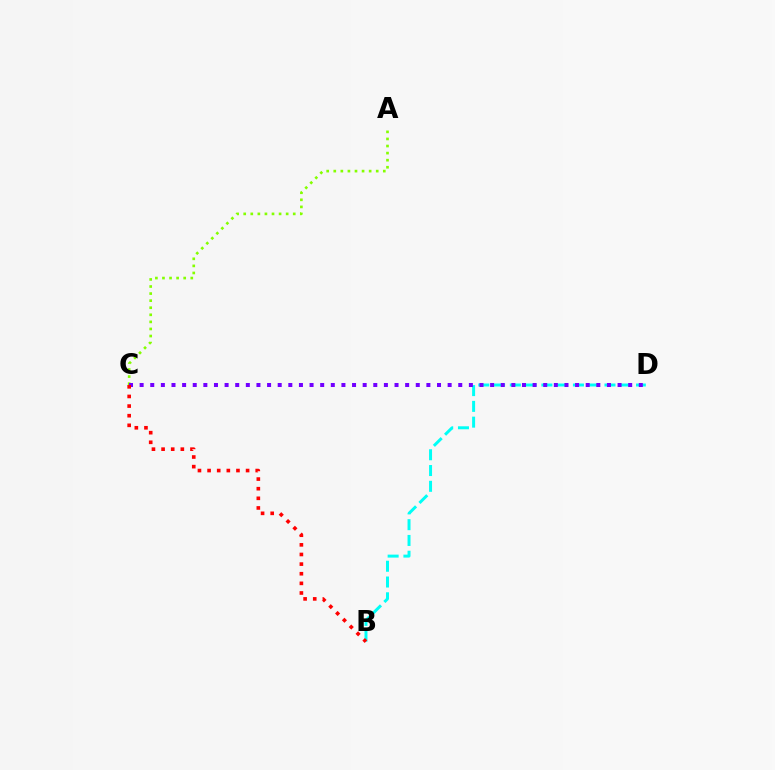{('A', 'C'): [{'color': '#84ff00', 'line_style': 'dotted', 'thickness': 1.92}], ('B', 'D'): [{'color': '#00fff6', 'line_style': 'dashed', 'thickness': 2.14}], ('C', 'D'): [{'color': '#7200ff', 'line_style': 'dotted', 'thickness': 2.89}], ('B', 'C'): [{'color': '#ff0000', 'line_style': 'dotted', 'thickness': 2.62}]}